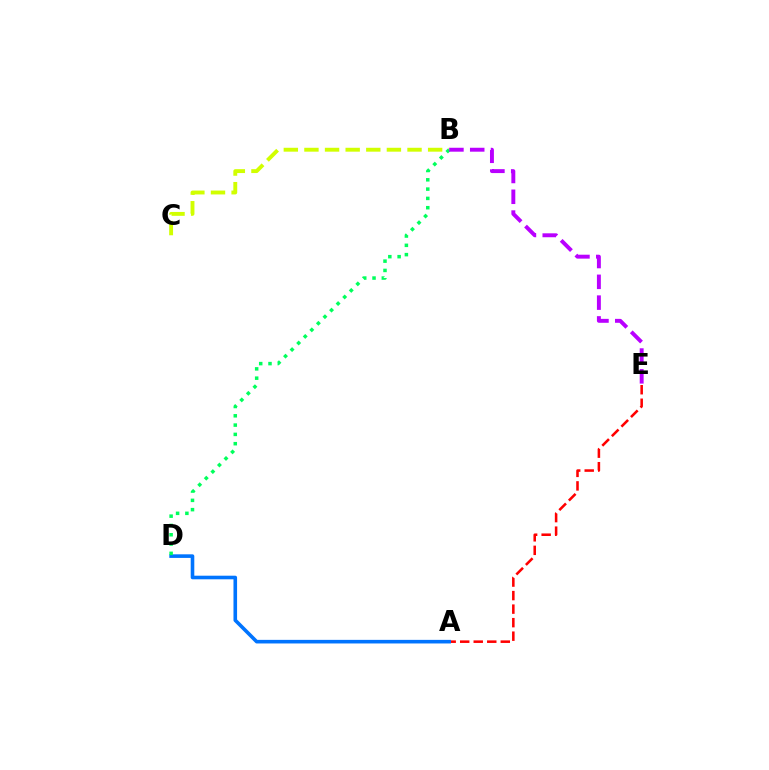{('A', 'E'): [{'color': '#ff0000', 'line_style': 'dashed', 'thickness': 1.84}], ('A', 'D'): [{'color': '#0074ff', 'line_style': 'solid', 'thickness': 2.59}], ('B', 'C'): [{'color': '#d1ff00', 'line_style': 'dashed', 'thickness': 2.8}], ('B', 'D'): [{'color': '#00ff5c', 'line_style': 'dotted', 'thickness': 2.53}], ('B', 'E'): [{'color': '#b900ff', 'line_style': 'dashed', 'thickness': 2.82}]}